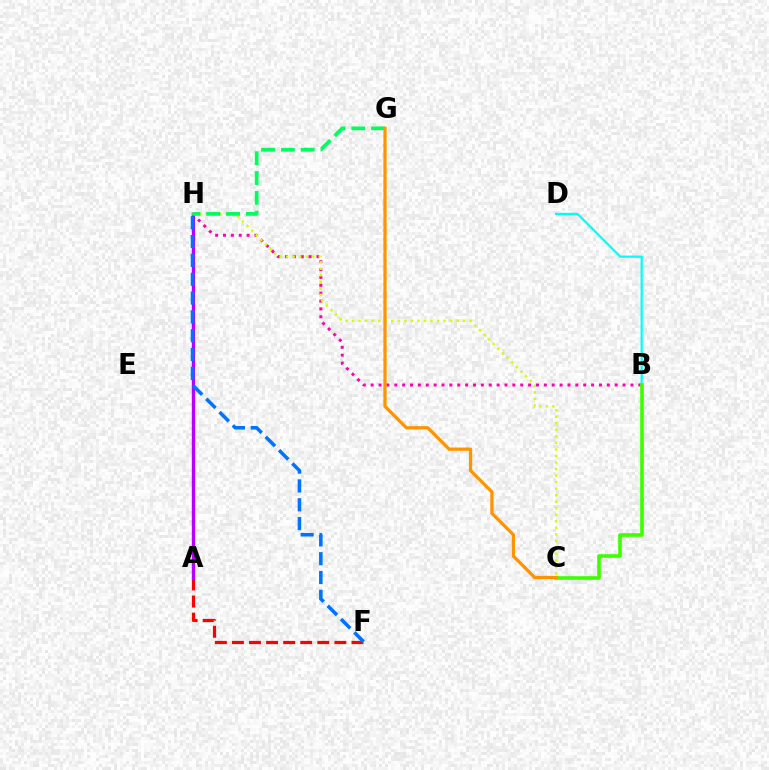{('A', 'H'): [{'color': '#2500ff', 'line_style': 'solid', 'thickness': 1.55}, {'color': '#b900ff', 'line_style': 'solid', 'thickness': 2.3}], ('A', 'F'): [{'color': '#ff0000', 'line_style': 'dashed', 'thickness': 2.32}], ('B', 'H'): [{'color': '#ff00ac', 'line_style': 'dotted', 'thickness': 2.14}], ('C', 'H'): [{'color': '#d1ff00', 'line_style': 'dotted', 'thickness': 1.78}], ('B', 'D'): [{'color': '#00fff6', 'line_style': 'solid', 'thickness': 1.59}], ('B', 'C'): [{'color': '#3dff00', 'line_style': 'solid', 'thickness': 2.59}], ('G', 'H'): [{'color': '#00ff5c', 'line_style': 'dashed', 'thickness': 2.69}], ('F', 'H'): [{'color': '#0074ff', 'line_style': 'dashed', 'thickness': 2.56}], ('C', 'G'): [{'color': '#ff9400', 'line_style': 'solid', 'thickness': 2.34}]}